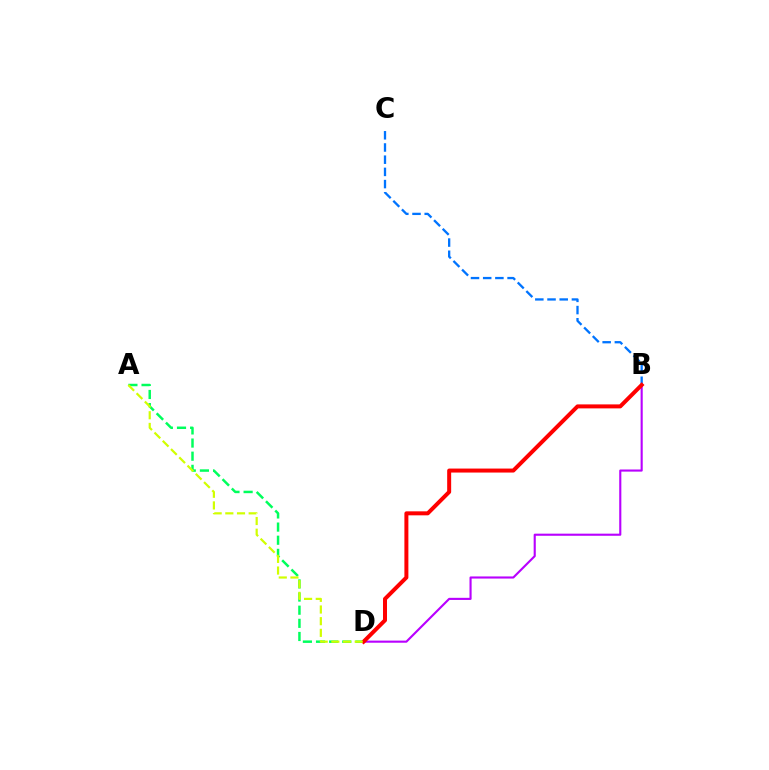{('B', 'C'): [{'color': '#0074ff', 'line_style': 'dashed', 'thickness': 1.66}], ('B', 'D'): [{'color': '#b900ff', 'line_style': 'solid', 'thickness': 1.53}, {'color': '#ff0000', 'line_style': 'solid', 'thickness': 2.87}], ('A', 'D'): [{'color': '#00ff5c', 'line_style': 'dashed', 'thickness': 1.78}, {'color': '#d1ff00', 'line_style': 'dashed', 'thickness': 1.59}]}